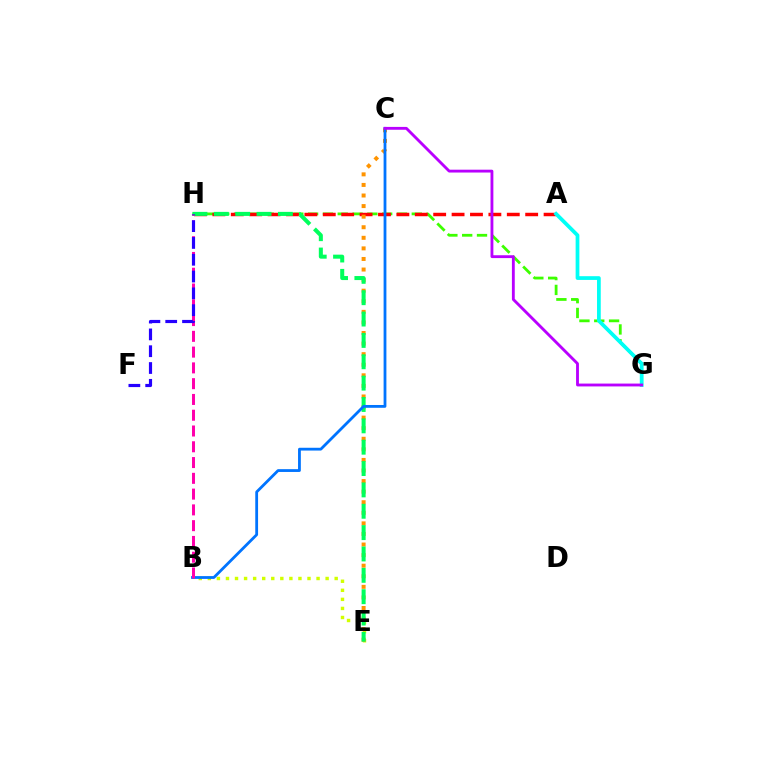{('G', 'H'): [{'color': '#3dff00', 'line_style': 'dashed', 'thickness': 2.01}], ('A', 'H'): [{'color': '#ff0000', 'line_style': 'dashed', 'thickness': 2.5}], ('A', 'G'): [{'color': '#00fff6', 'line_style': 'solid', 'thickness': 2.69}], ('B', 'E'): [{'color': '#d1ff00', 'line_style': 'dotted', 'thickness': 2.46}], ('C', 'E'): [{'color': '#ff9400', 'line_style': 'dotted', 'thickness': 2.87}], ('E', 'H'): [{'color': '#00ff5c', 'line_style': 'dashed', 'thickness': 2.9}], ('B', 'C'): [{'color': '#0074ff', 'line_style': 'solid', 'thickness': 2.02}], ('B', 'H'): [{'color': '#ff00ac', 'line_style': 'dashed', 'thickness': 2.14}], ('F', 'H'): [{'color': '#2500ff', 'line_style': 'dashed', 'thickness': 2.28}], ('C', 'G'): [{'color': '#b900ff', 'line_style': 'solid', 'thickness': 2.05}]}